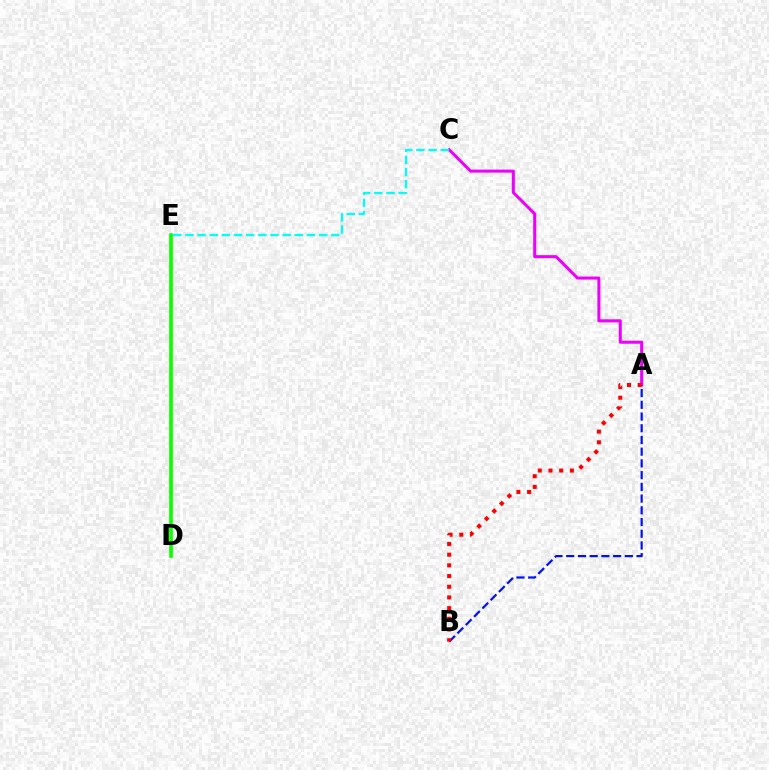{('A', 'C'): [{'color': '#ee00ff', 'line_style': 'solid', 'thickness': 2.2}], ('D', 'E'): [{'color': '#fcf500', 'line_style': 'solid', 'thickness': 1.76}, {'color': '#08ff00', 'line_style': 'solid', 'thickness': 2.61}], ('A', 'B'): [{'color': '#0010ff', 'line_style': 'dashed', 'thickness': 1.59}, {'color': '#ff0000', 'line_style': 'dotted', 'thickness': 2.9}], ('C', 'E'): [{'color': '#00fff6', 'line_style': 'dashed', 'thickness': 1.65}]}